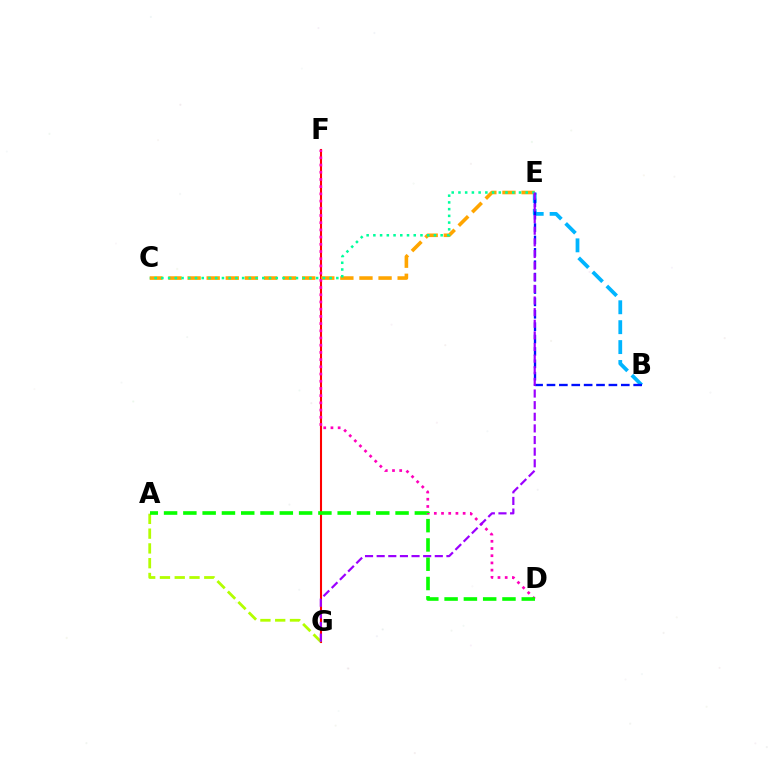{('F', 'G'): [{'color': '#ff0000', 'line_style': 'solid', 'thickness': 1.5}], ('B', 'E'): [{'color': '#00b5ff', 'line_style': 'dashed', 'thickness': 2.7}, {'color': '#0010ff', 'line_style': 'dashed', 'thickness': 1.68}], ('C', 'E'): [{'color': '#ffa500', 'line_style': 'dashed', 'thickness': 2.59}, {'color': '#00ff9d', 'line_style': 'dotted', 'thickness': 1.83}], ('D', 'F'): [{'color': '#ff00bd', 'line_style': 'dotted', 'thickness': 1.96}], ('A', 'G'): [{'color': '#b3ff00', 'line_style': 'dashed', 'thickness': 2.01}], ('A', 'D'): [{'color': '#08ff00', 'line_style': 'dashed', 'thickness': 2.62}], ('E', 'G'): [{'color': '#9b00ff', 'line_style': 'dashed', 'thickness': 1.58}]}